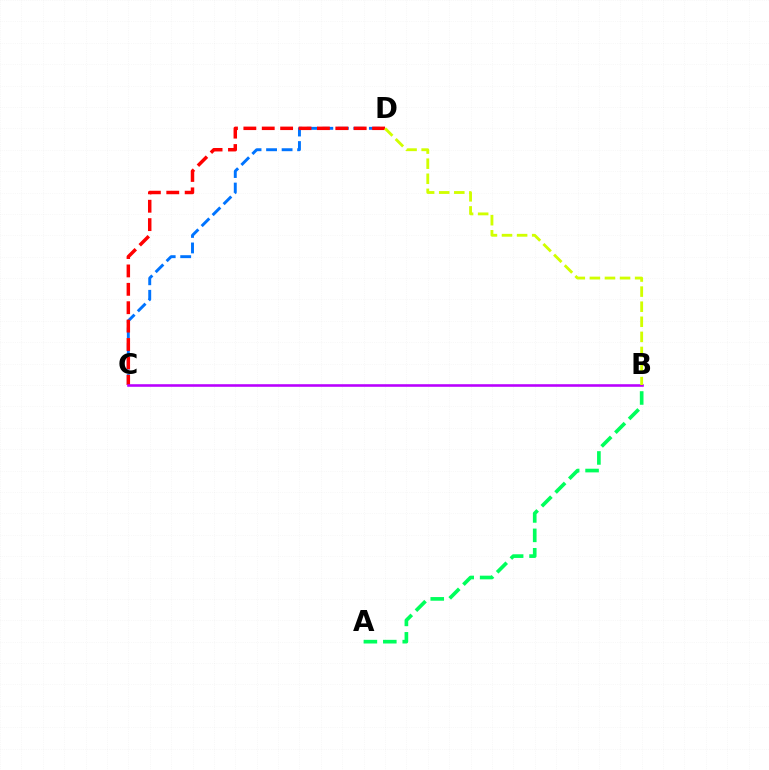{('C', 'D'): [{'color': '#0074ff', 'line_style': 'dashed', 'thickness': 2.11}, {'color': '#ff0000', 'line_style': 'dashed', 'thickness': 2.5}], ('A', 'B'): [{'color': '#00ff5c', 'line_style': 'dashed', 'thickness': 2.64}], ('B', 'C'): [{'color': '#b900ff', 'line_style': 'solid', 'thickness': 1.86}], ('B', 'D'): [{'color': '#d1ff00', 'line_style': 'dashed', 'thickness': 2.05}]}